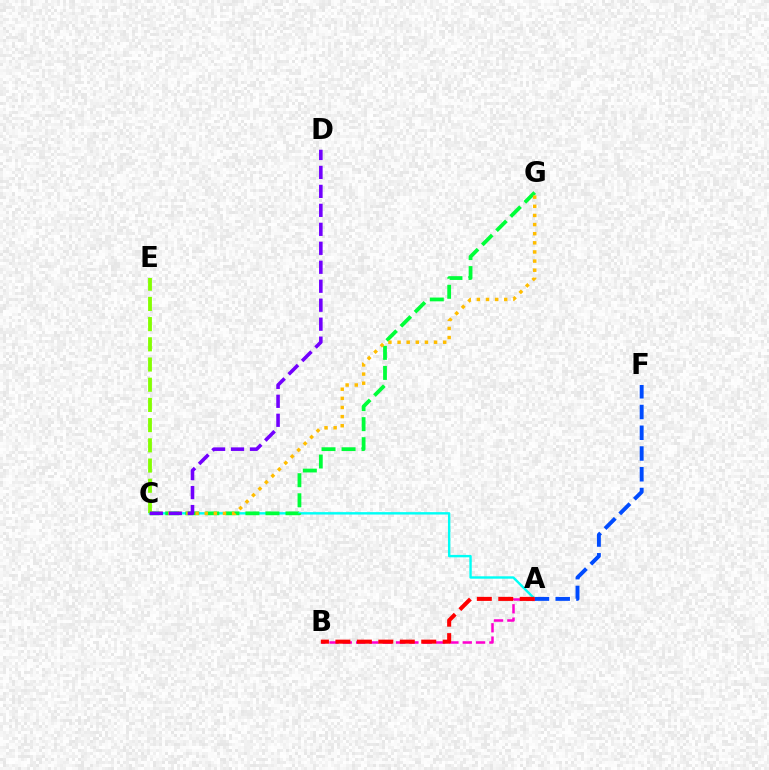{('A', 'C'): [{'color': '#00fff6', 'line_style': 'solid', 'thickness': 1.74}], ('C', 'G'): [{'color': '#00ff39', 'line_style': 'dashed', 'thickness': 2.72}, {'color': '#ffbd00', 'line_style': 'dotted', 'thickness': 2.48}], ('C', 'E'): [{'color': '#84ff00', 'line_style': 'dashed', 'thickness': 2.74}], ('A', 'B'): [{'color': '#ff00cf', 'line_style': 'dashed', 'thickness': 1.81}, {'color': '#ff0000', 'line_style': 'dashed', 'thickness': 2.91}], ('A', 'F'): [{'color': '#004bff', 'line_style': 'dashed', 'thickness': 2.82}], ('C', 'D'): [{'color': '#7200ff', 'line_style': 'dashed', 'thickness': 2.58}]}